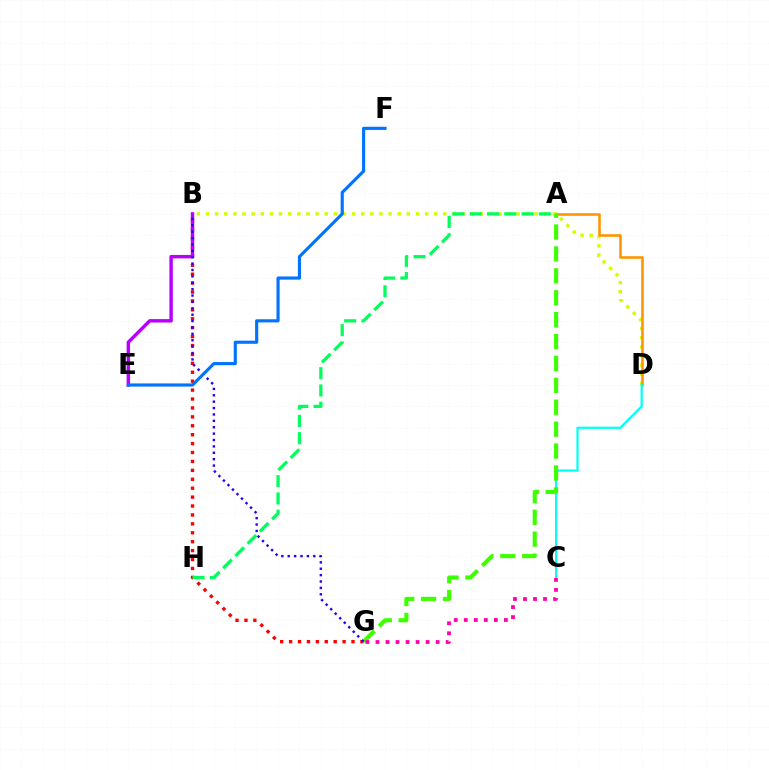{('B', 'D'): [{'color': '#d1ff00', 'line_style': 'dotted', 'thickness': 2.48}], ('B', 'G'): [{'color': '#ff0000', 'line_style': 'dotted', 'thickness': 2.42}, {'color': '#2500ff', 'line_style': 'dotted', 'thickness': 1.74}], ('A', 'D'): [{'color': '#ff9400', 'line_style': 'solid', 'thickness': 1.86}], ('C', 'D'): [{'color': '#00fff6', 'line_style': 'solid', 'thickness': 1.6}], ('A', 'G'): [{'color': '#3dff00', 'line_style': 'dashed', 'thickness': 2.98}], ('C', 'G'): [{'color': '#ff00ac', 'line_style': 'dotted', 'thickness': 2.72}], ('A', 'H'): [{'color': '#00ff5c', 'line_style': 'dashed', 'thickness': 2.35}], ('B', 'E'): [{'color': '#b900ff', 'line_style': 'solid', 'thickness': 2.47}], ('E', 'F'): [{'color': '#0074ff', 'line_style': 'solid', 'thickness': 2.26}]}